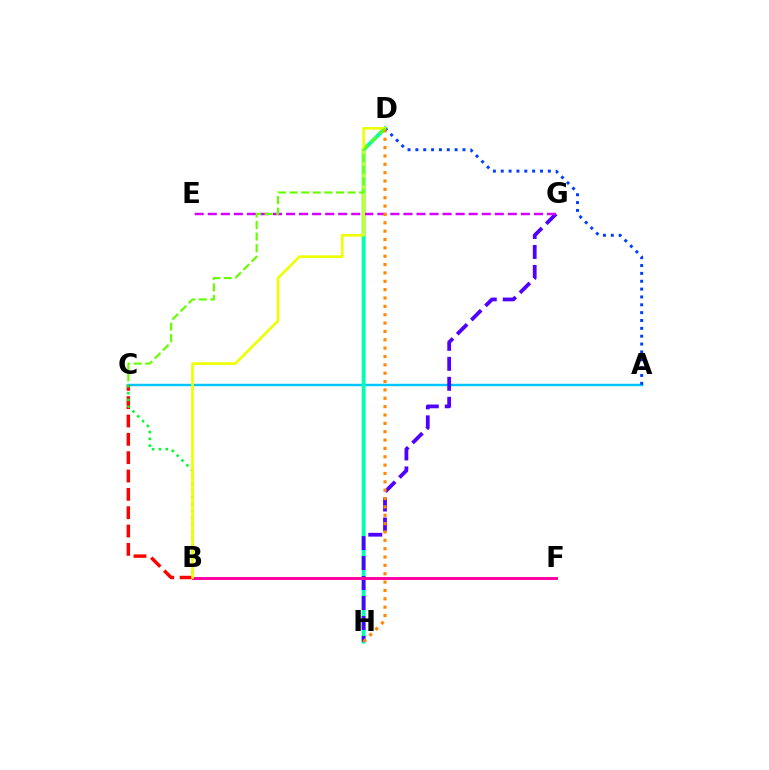{('A', 'C'): [{'color': '#00c7ff', 'line_style': 'solid', 'thickness': 1.76}], ('B', 'C'): [{'color': '#ff0000', 'line_style': 'dashed', 'thickness': 2.49}, {'color': '#00ff27', 'line_style': 'dotted', 'thickness': 1.85}], ('D', 'H'): [{'color': '#00ffaf', 'line_style': 'solid', 'thickness': 2.77}, {'color': '#ff8800', 'line_style': 'dotted', 'thickness': 2.27}], ('G', 'H'): [{'color': '#4f00ff', 'line_style': 'dashed', 'thickness': 2.71}], ('E', 'G'): [{'color': '#d600ff', 'line_style': 'dashed', 'thickness': 1.77}], ('A', 'D'): [{'color': '#003fff', 'line_style': 'dotted', 'thickness': 2.13}], ('B', 'F'): [{'color': '#ff00a0', 'line_style': 'solid', 'thickness': 2.1}], ('B', 'D'): [{'color': '#eeff00', 'line_style': 'solid', 'thickness': 1.91}], ('C', 'D'): [{'color': '#66ff00', 'line_style': 'dashed', 'thickness': 1.57}]}